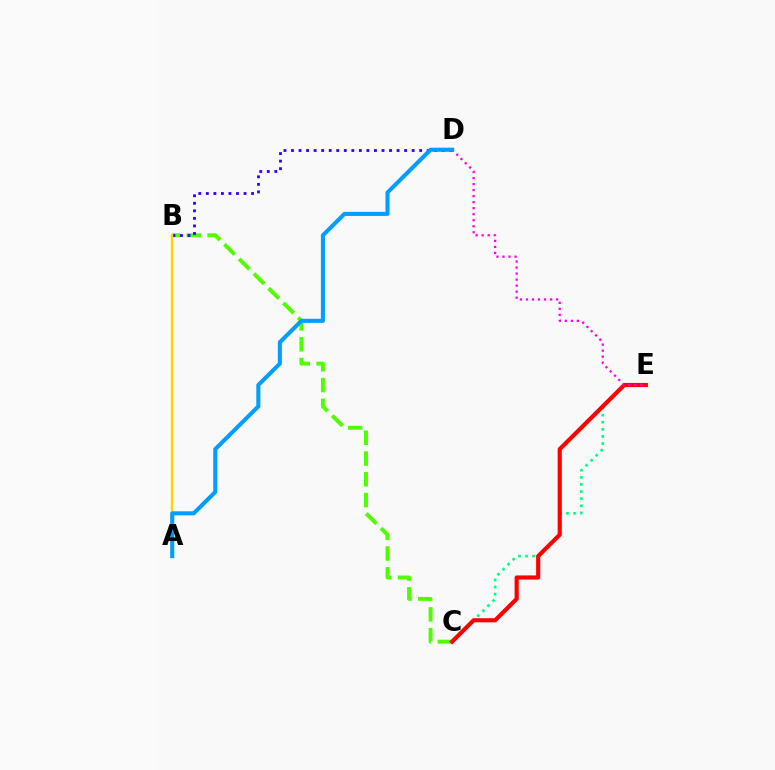{('C', 'E'): [{'color': '#00ff86', 'line_style': 'dotted', 'thickness': 1.93}, {'color': '#ff0000', 'line_style': 'solid', 'thickness': 2.99}], ('B', 'C'): [{'color': '#4fff00', 'line_style': 'dashed', 'thickness': 2.82}], ('B', 'D'): [{'color': '#3700ff', 'line_style': 'dotted', 'thickness': 2.05}], ('A', 'B'): [{'color': '#ffd500', 'line_style': 'solid', 'thickness': 1.73}], ('D', 'E'): [{'color': '#ff00ed', 'line_style': 'dotted', 'thickness': 1.64}], ('A', 'D'): [{'color': '#009eff', 'line_style': 'solid', 'thickness': 2.93}]}